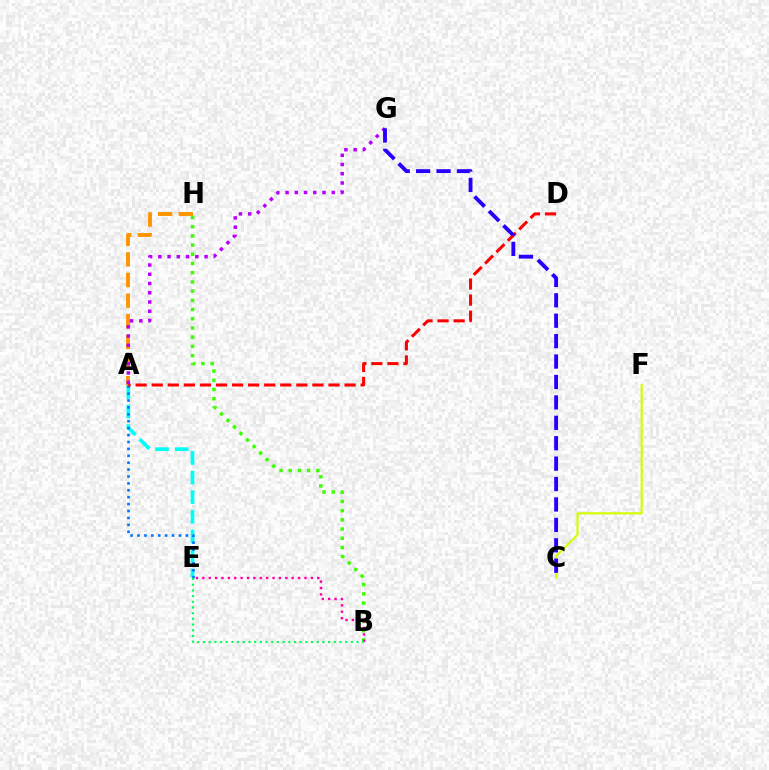{('A', 'H'): [{'color': '#ff9400', 'line_style': 'dashed', 'thickness': 2.8}], ('B', 'H'): [{'color': '#3dff00', 'line_style': 'dotted', 'thickness': 2.5}], ('A', 'E'): [{'color': '#00fff6', 'line_style': 'dashed', 'thickness': 2.67}, {'color': '#0074ff', 'line_style': 'dotted', 'thickness': 1.88}], ('B', 'E'): [{'color': '#ff00ac', 'line_style': 'dotted', 'thickness': 1.73}, {'color': '#00ff5c', 'line_style': 'dotted', 'thickness': 1.54}], ('C', 'F'): [{'color': '#d1ff00', 'line_style': 'solid', 'thickness': 1.56}], ('A', 'D'): [{'color': '#ff0000', 'line_style': 'dashed', 'thickness': 2.18}], ('A', 'G'): [{'color': '#b900ff', 'line_style': 'dotted', 'thickness': 2.51}], ('C', 'G'): [{'color': '#2500ff', 'line_style': 'dashed', 'thickness': 2.77}]}